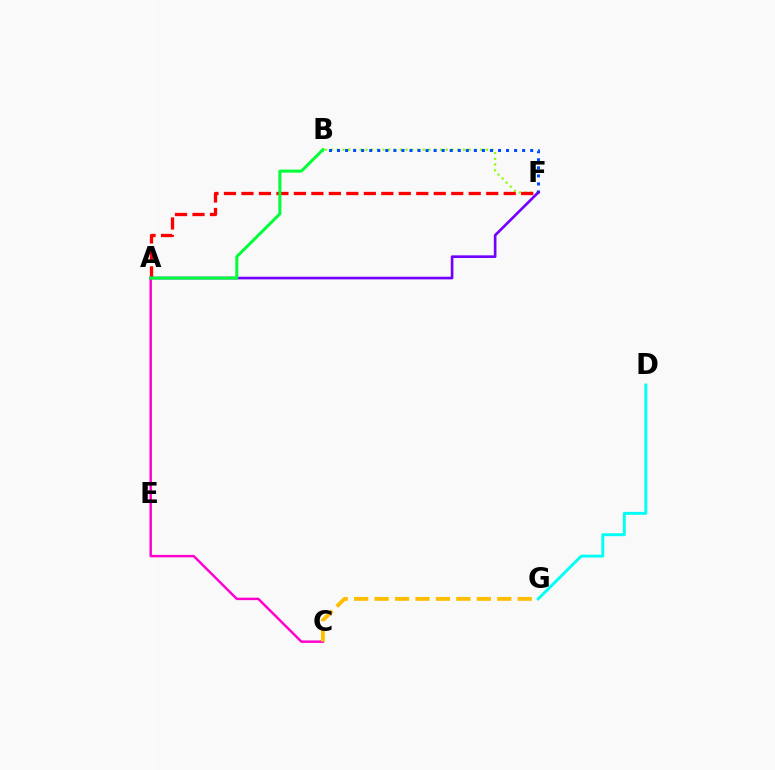{('D', 'G'): [{'color': '#00fff6', 'line_style': 'solid', 'thickness': 2.09}], ('A', 'C'): [{'color': '#ff00cf', 'line_style': 'solid', 'thickness': 1.77}], ('B', 'F'): [{'color': '#84ff00', 'line_style': 'dotted', 'thickness': 1.56}, {'color': '#004bff', 'line_style': 'dotted', 'thickness': 2.19}], ('A', 'F'): [{'color': '#ff0000', 'line_style': 'dashed', 'thickness': 2.38}, {'color': '#7200ff', 'line_style': 'solid', 'thickness': 1.9}], ('A', 'B'): [{'color': '#00ff39', 'line_style': 'solid', 'thickness': 2.17}], ('C', 'G'): [{'color': '#ffbd00', 'line_style': 'dashed', 'thickness': 2.78}]}